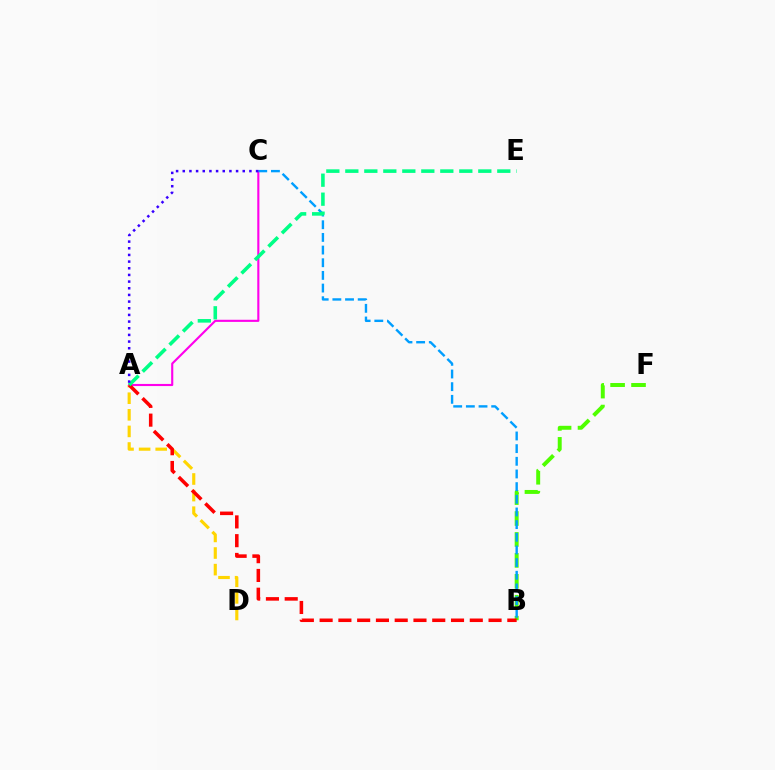{('A', 'D'): [{'color': '#ffd500', 'line_style': 'dashed', 'thickness': 2.25}], ('A', 'C'): [{'color': '#ff00ed', 'line_style': 'solid', 'thickness': 1.53}, {'color': '#3700ff', 'line_style': 'dotted', 'thickness': 1.81}], ('B', 'F'): [{'color': '#4fff00', 'line_style': 'dashed', 'thickness': 2.84}], ('B', 'C'): [{'color': '#009eff', 'line_style': 'dashed', 'thickness': 1.72}], ('A', 'B'): [{'color': '#ff0000', 'line_style': 'dashed', 'thickness': 2.55}], ('A', 'E'): [{'color': '#00ff86', 'line_style': 'dashed', 'thickness': 2.58}]}